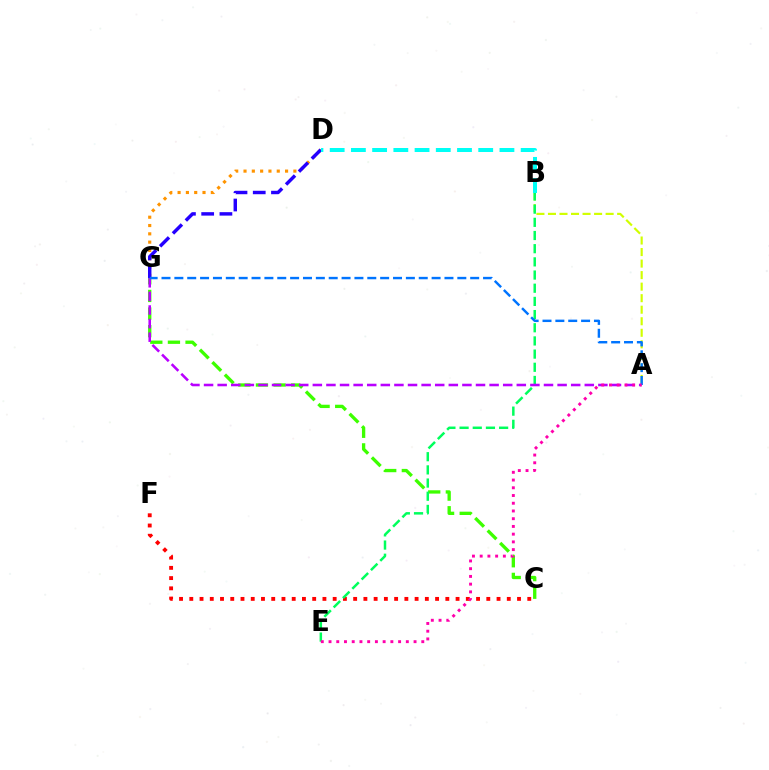{('C', 'G'): [{'color': '#3dff00', 'line_style': 'dashed', 'thickness': 2.39}], ('D', 'G'): [{'color': '#ff9400', 'line_style': 'dotted', 'thickness': 2.26}, {'color': '#2500ff', 'line_style': 'dashed', 'thickness': 2.48}], ('A', 'B'): [{'color': '#d1ff00', 'line_style': 'dashed', 'thickness': 1.57}], ('C', 'F'): [{'color': '#ff0000', 'line_style': 'dotted', 'thickness': 2.78}], ('B', 'E'): [{'color': '#00ff5c', 'line_style': 'dashed', 'thickness': 1.79}], ('B', 'D'): [{'color': '#00fff6', 'line_style': 'dashed', 'thickness': 2.88}], ('A', 'G'): [{'color': '#b900ff', 'line_style': 'dashed', 'thickness': 1.85}, {'color': '#0074ff', 'line_style': 'dashed', 'thickness': 1.75}], ('A', 'E'): [{'color': '#ff00ac', 'line_style': 'dotted', 'thickness': 2.1}]}